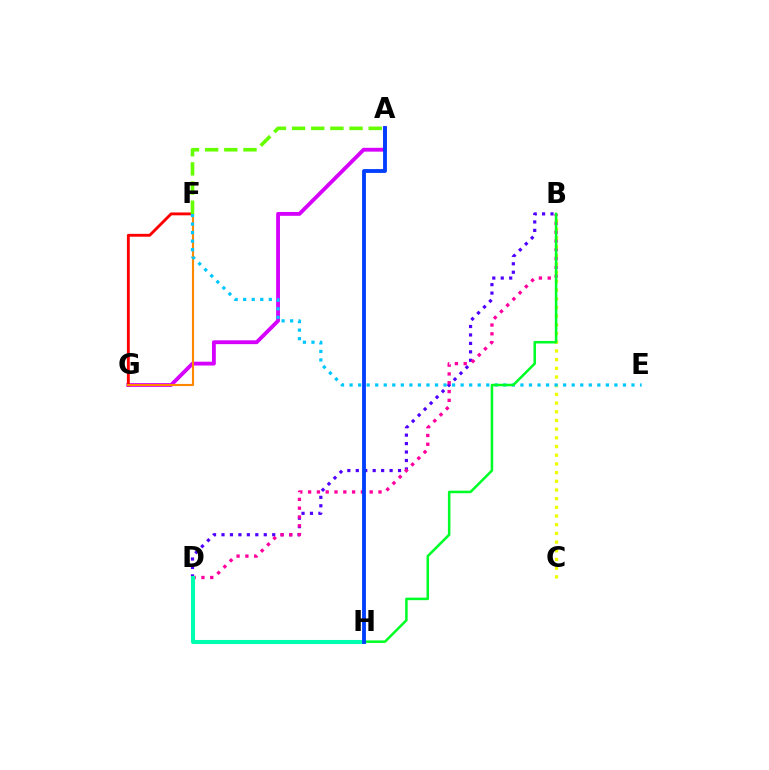{('B', 'D'): [{'color': '#4f00ff', 'line_style': 'dotted', 'thickness': 2.3}, {'color': '#ff00a0', 'line_style': 'dotted', 'thickness': 2.39}], ('A', 'G'): [{'color': '#d600ff', 'line_style': 'solid', 'thickness': 2.76}], ('D', 'H'): [{'color': '#00ffaf', 'line_style': 'solid', 'thickness': 2.93}], ('B', 'C'): [{'color': '#eeff00', 'line_style': 'dotted', 'thickness': 2.36}], ('F', 'G'): [{'color': '#ff0000', 'line_style': 'solid', 'thickness': 2.07}, {'color': '#ff8800', 'line_style': 'solid', 'thickness': 1.53}], ('E', 'F'): [{'color': '#00c7ff', 'line_style': 'dotted', 'thickness': 2.32}], ('B', 'H'): [{'color': '#00ff27', 'line_style': 'solid', 'thickness': 1.83}], ('A', 'F'): [{'color': '#66ff00', 'line_style': 'dashed', 'thickness': 2.6}], ('A', 'H'): [{'color': '#003fff', 'line_style': 'solid', 'thickness': 2.76}]}